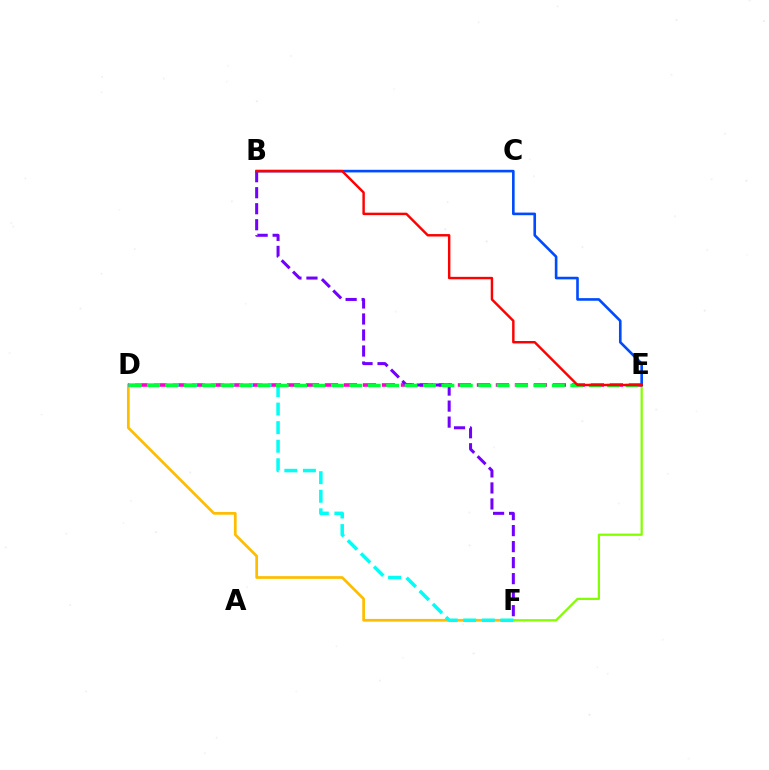{('D', 'F'): [{'color': '#ffbd00', 'line_style': 'solid', 'thickness': 1.96}, {'color': '#00fff6', 'line_style': 'dashed', 'thickness': 2.52}], ('E', 'F'): [{'color': '#84ff00', 'line_style': 'solid', 'thickness': 1.62}], ('D', 'E'): [{'color': '#ff00cf', 'line_style': 'dashed', 'thickness': 2.58}, {'color': '#00ff39', 'line_style': 'dashed', 'thickness': 2.5}], ('B', 'F'): [{'color': '#7200ff', 'line_style': 'dashed', 'thickness': 2.18}], ('B', 'E'): [{'color': '#004bff', 'line_style': 'solid', 'thickness': 1.89}, {'color': '#ff0000', 'line_style': 'solid', 'thickness': 1.76}]}